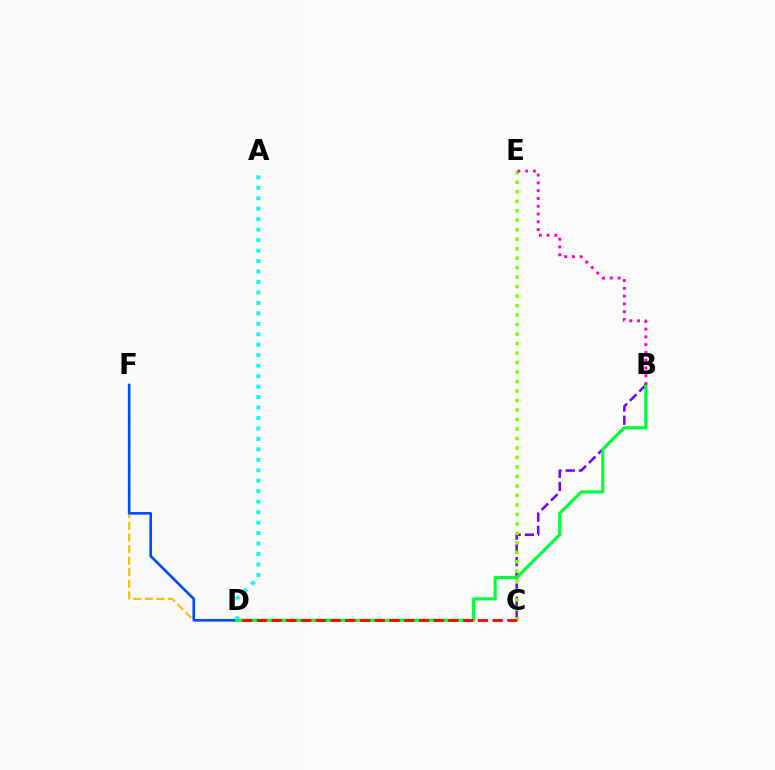{('B', 'C'): [{'color': '#7200ff', 'line_style': 'dashed', 'thickness': 1.79}], ('D', 'F'): [{'color': '#ffbd00', 'line_style': 'dashed', 'thickness': 1.57}, {'color': '#004bff', 'line_style': 'solid', 'thickness': 1.9}], ('C', 'E'): [{'color': '#84ff00', 'line_style': 'dotted', 'thickness': 2.58}], ('A', 'D'): [{'color': '#00fff6', 'line_style': 'dotted', 'thickness': 2.84}], ('B', 'D'): [{'color': '#00ff39', 'line_style': 'solid', 'thickness': 2.25}], ('C', 'D'): [{'color': '#ff0000', 'line_style': 'dashed', 'thickness': 2.0}], ('B', 'E'): [{'color': '#ff00cf', 'line_style': 'dotted', 'thickness': 2.11}]}